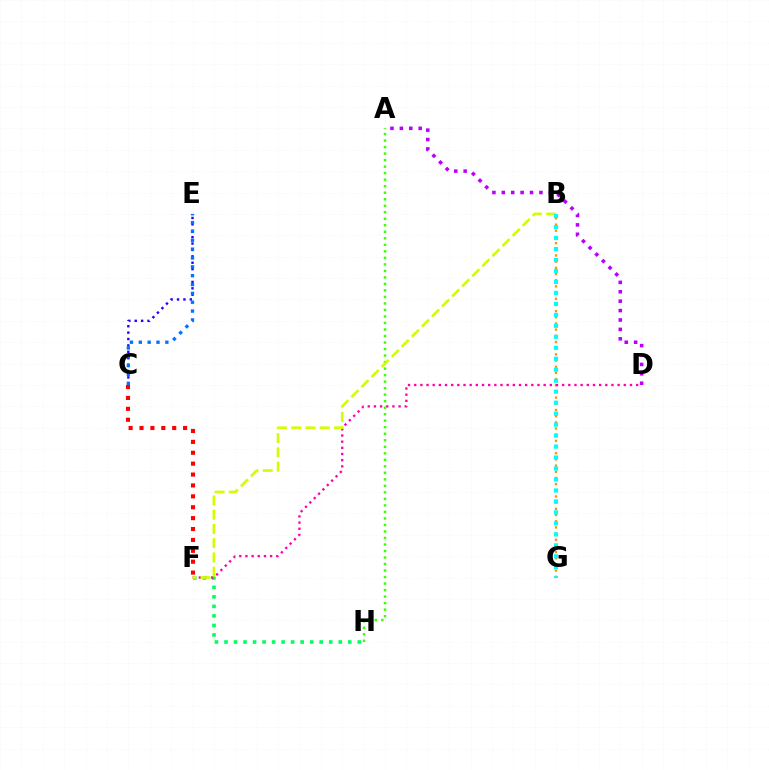{('F', 'H'): [{'color': '#00ff5c', 'line_style': 'dotted', 'thickness': 2.59}], ('B', 'G'): [{'color': '#ff9400', 'line_style': 'dotted', 'thickness': 1.68}, {'color': '#00fff6', 'line_style': 'dotted', 'thickness': 2.98}], ('D', 'F'): [{'color': '#ff00ac', 'line_style': 'dotted', 'thickness': 1.67}], ('C', 'E'): [{'color': '#2500ff', 'line_style': 'dotted', 'thickness': 1.74}, {'color': '#0074ff', 'line_style': 'dotted', 'thickness': 2.4}], ('A', 'H'): [{'color': '#3dff00', 'line_style': 'dotted', 'thickness': 1.77}], ('A', 'D'): [{'color': '#b900ff', 'line_style': 'dotted', 'thickness': 2.55}], ('B', 'F'): [{'color': '#d1ff00', 'line_style': 'dashed', 'thickness': 1.93}], ('C', 'F'): [{'color': '#ff0000', 'line_style': 'dotted', 'thickness': 2.96}]}